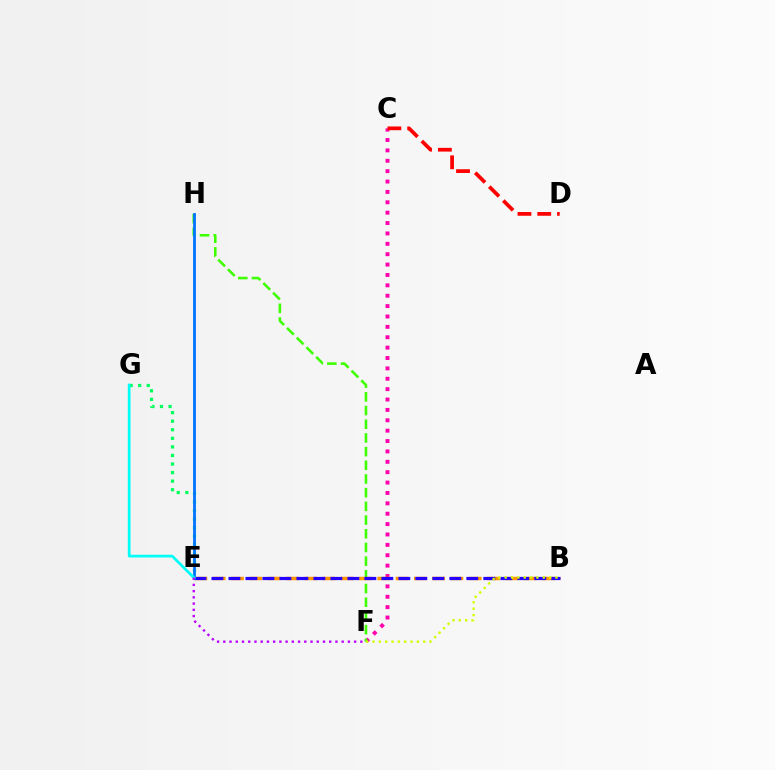{('C', 'F'): [{'color': '#ff00ac', 'line_style': 'dotted', 'thickness': 2.82}], ('F', 'H'): [{'color': '#3dff00', 'line_style': 'dashed', 'thickness': 1.86}], ('B', 'E'): [{'color': '#ff9400', 'line_style': 'dashed', 'thickness': 2.48}, {'color': '#2500ff', 'line_style': 'dashed', 'thickness': 2.31}], ('C', 'D'): [{'color': '#ff0000', 'line_style': 'dashed', 'thickness': 2.69}], ('E', 'G'): [{'color': '#00ff5c', 'line_style': 'dotted', 'thickness': 2.33}, {'color': '#00fff6', 'line_style': 'solid', 'thickness': 1.96}], ('E', 'H'): [{'color': '#0074ff', 'line_style': 'solid', 'thickness': 2.02}], ('B', 'F'): [{'color': '#d1ff00', 'line_style': 'dotted', 'thickness': 1.72}], ('E', 'F'): [{'color': '#b900ff', 'line_style': 'dotted', 'thickness': 1.69}]}